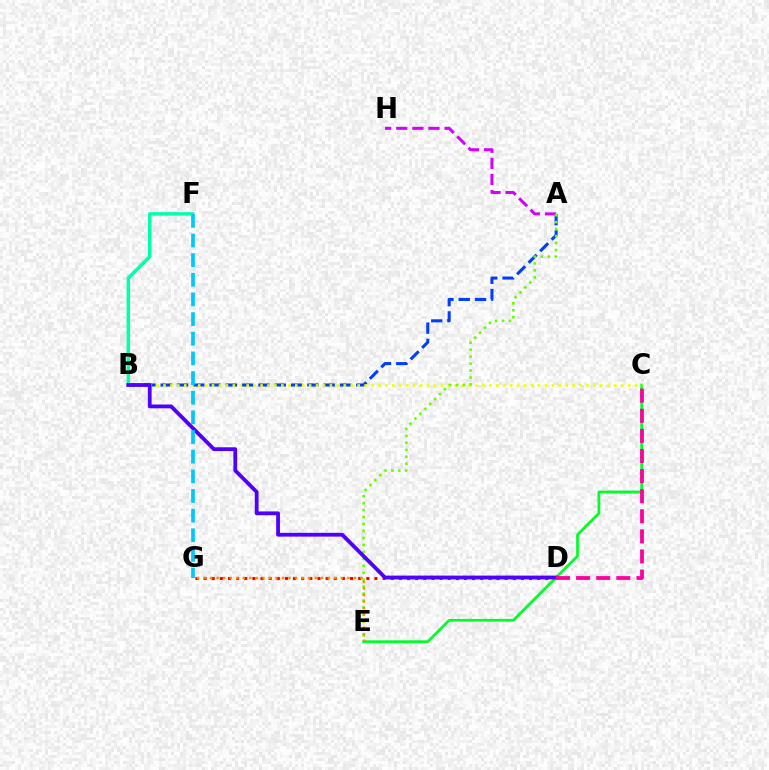{('D', 'G'): [{'color': '#ff0000', 'line_style': 'dotted', 'thickness': 2.21}], ('A', 'B'): [{'color': '#003fff', 'line_style': 'dashed', 'thickness': 2.21}], ('A', 'H'): [{'color': '#d600ff', 'line_style': 'dashed', 'thickness': 2.19}], ('C', 'E'): [{'color': '#00ff27', 'line_style': 'solid', 'thickness': 1.97}], ('B', 'C'): [{'color': '#eeff00', 'line_style': 'dotted', 'thickness': 1.88}], ('B', 'F'): [{'color': '#00ffaf', 'line_style': 'solid', 'thickness': 2.5}], ('A', 'E'): [{'color': '#66ff00', 'line_style': 'dotted', 'thickness': 1.89}], ('E', 'G'): [{'color': '#ff8800', 'line_style': 'dotted', 'thickness': 1.78}], ('B', 'D'): [{'color': '#4f00ff', 'line_style': 'solid', 'thickness': 2.74}], ('F', 'G'): [{'color': '#00c7ff', 'line_style': 'dashed', 'thickness': 2.67}], ('C', 'D'): [{'color': '#ff00a0', 'line_style': 'dashed', 'thickness': 2.73}]}